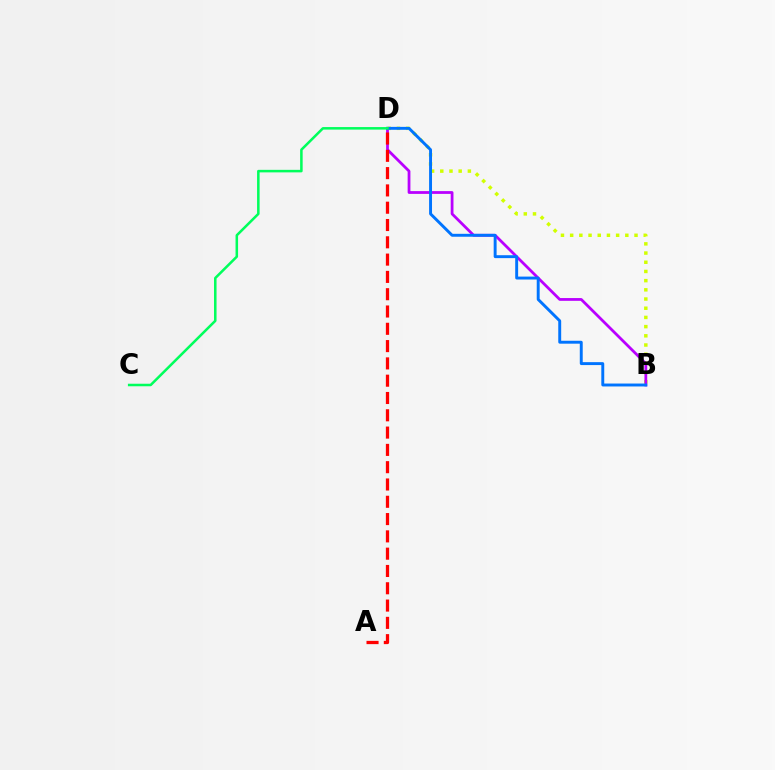{('B', 'D'): [{'color': '#d1ff00', 'line_style': 'dotted', 'thickness': 2.5}, {'color': '#b900ff', 'line_style': 'solid', 'thickness': 2.0}, {'color': '#0074ff', 'line_style': 'solid', 'thickness': 2.1}], ('A', 'D'): [{'color': '#ff0000', 'line_style': 'dashed', 'thickness': 2.35}], ('C', 'D'): [{'color': '#00ff5c', 'line_style': 'solid', 'thickness': 1.82}]}